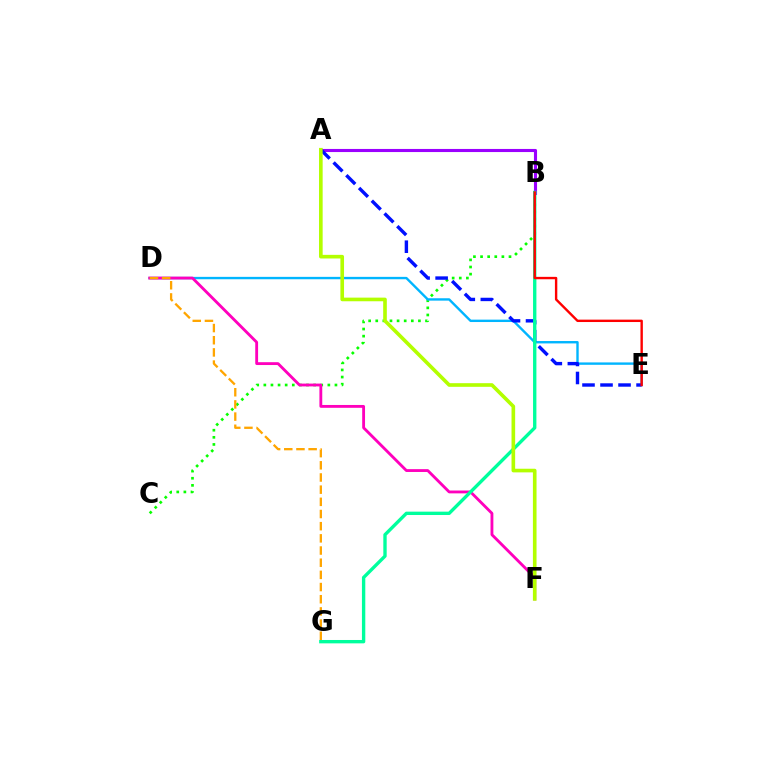{('B', 'C'): [{'color': '#08ff00', 'line_style': 'dotted', 'thickness': 1.93}], ('D', 'E'): [{'color': '#00b5ff', 'line_style': 'solid', 'thickness': 1.72}], ('A', 'B'): [{'color': '#9b00ff', 'line_style': 'solid', 'thickness': 2.23}], ('D', 'F'): [{'color': '#ff00bd', 'line_style': 'solid', 'thickness': 2.04}], ('A', 'E'): [{'color': '#0010ff', 'line_style': 'dashed', 'thickness': 2.45}], ('B', 'G'): [{'color': '#00ff9d', 'line_style': 'solid', 'thickness': 2.42}], ('A', 'F'): [{'color': '#b3ff00', 'line_style': 'solid', 'thickness': 2.62}], ('B', 'E'): [{'color': '#ff0000', 'line_style': 'solid', 'thickness': 1.73}], ('D', 'G'): [{'color': '#ffa500', 'line_style': 'dashed', 'thickness': 1.65}]}